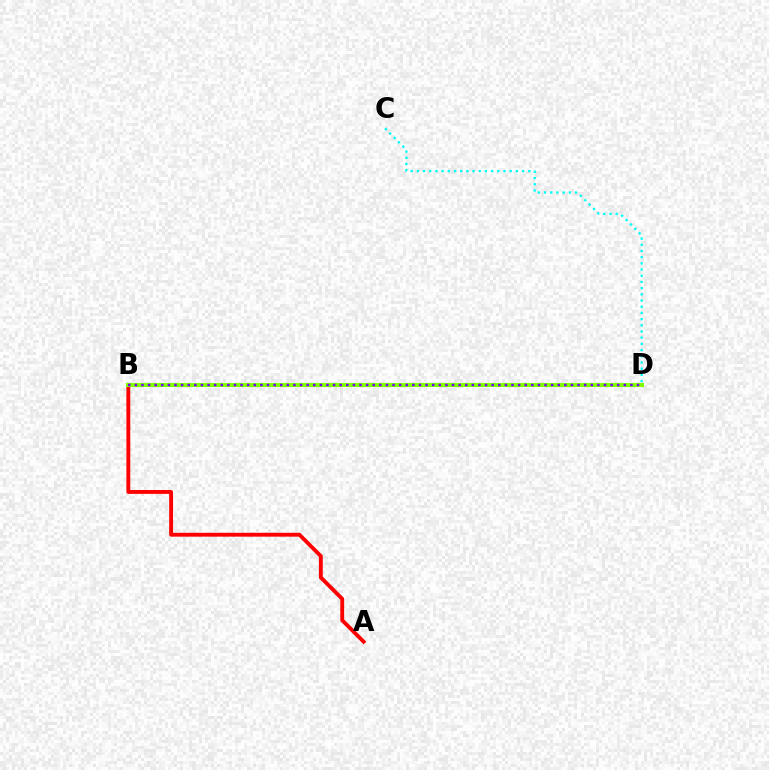{('C', 'D'): [{'color': '#00fff6', 'line_style': 'dotted', 'thickness': 1.68}], ('A', 'B'): [{'color': '#ff0000', 'line_style': 'solid', 'thickness': 2.78}], ('B', 'D'): [{'color': '#84ff00', 'line_style': 'solid', 'thickness': 2.94}, {'color': '#7200ff', 'line_style': 'dotted', 'thickness': 1.8}]}